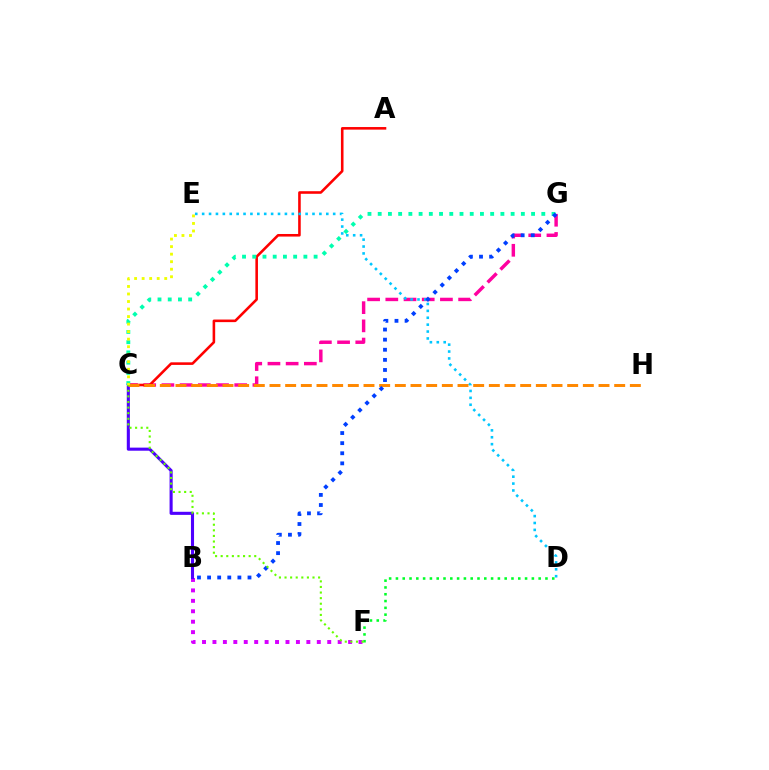{('C', 'G'): [{'color': '#ff00a0', 'line_style': 'dashed', 'thickness': 2.47}, {'color': '#00ffaf', 'line_style': 'dotted', 'thickness': 2.78}], ('A', 'C'): [{'color': '#ff0000', 'line_style': 'solid', 'thickness': 1.86}], ('D', 'F'): [{'color': '#00ff27', 'line_style': 'dotted', 'thickness': 1.85}], ('B', 'F'): [{'color': '#d600ff', 'line_style': 'dotted', 'thickness': 2.84}], ('B', 'C'): [{'color': '#4f00ff', 'line_style': 'solid', 'thickness': 2.22}], ('D', 'E'): [{'color': '#00c7ff', 'line_style': 'dotted', 'thickness': 1.87}], ('C', 'H'): [{'color': '#ff8800', 'line_style': 'dashed', 'thickness': 2.13}], ('C', 'E'): [{'color': '#eeff00', 'line_style': 'dotted', 'thickness': 2.05}], ('B', 'G'): [{'color': '#003fff', 'line_style': 'dotted', 'thickness': 2.74}], ('C', 'F'): [{'color': '#66ff00', 'line_style': 'dotted', 'thickness': 1.52}]}